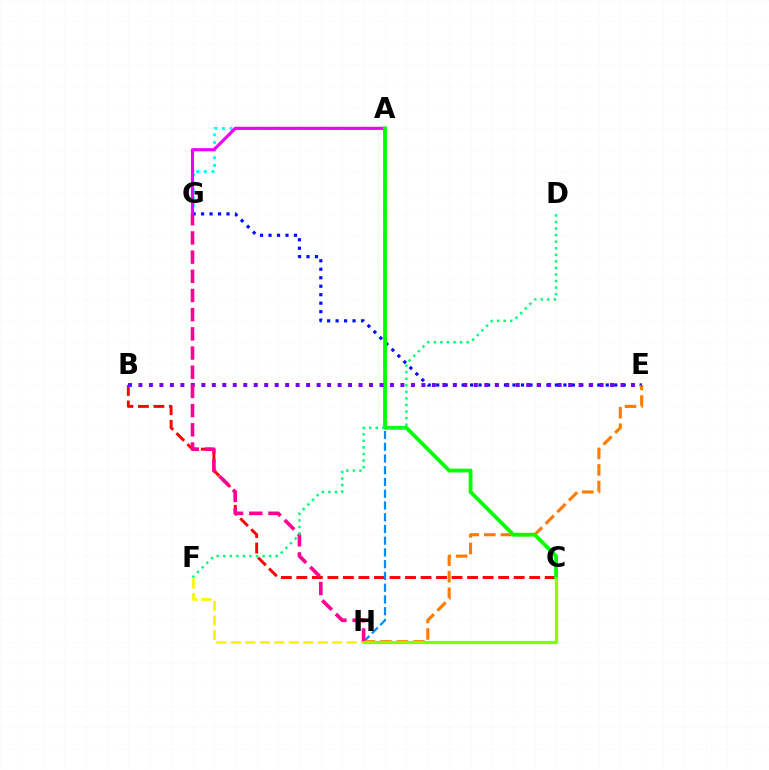{('B', 'C'): [{'color': '#ff0000', 'line_style': 'dashed', 'thickness': 2.11}], ('F', 'H'): [{'color': '#fcf500', 'line_style': 'dashed', 'thickness': 1.97}], ('A', 'G'): [{'color': '#00fff6', 'line_style': 'dotted', 'thickness': 2.07}, {'color': '#ee00ff', 'line_style': 'solid', 'thickness': 2.25}], ('E', 'G'): [{'color': '#0010ff', 'line_style': 'dotted', 'thickness': 2.3}], ('A', 'H'): [{'color': '#008cff', 'line_style': 'dashed', 'thickness': 1.6}], ('E', 'H'): [{'color': '#ff7c00', 'line_style': 'dashed', 'thickness': 2.25}], ('A', 'C'): [{'color': '#08ff00', 'line_style': 'solid', 'thickness': 2.75}], ('B', 'E'): [{'color': '#7200ff', 'line_style': 'dotted', 'thickness': 2.85}], ('G', 'H'): [{'color': '#ff0094', 'line_style': 'dashed', 'thickness': 2.61}], ('C', 'H'): [{'color': '#84ff00', 'line_style': 'solid', 'thickness': 2.29}], ('D', 'F'): [{'color': '#00ff74', 'line_style': 'dotted', 'thickness': 1.78}]}